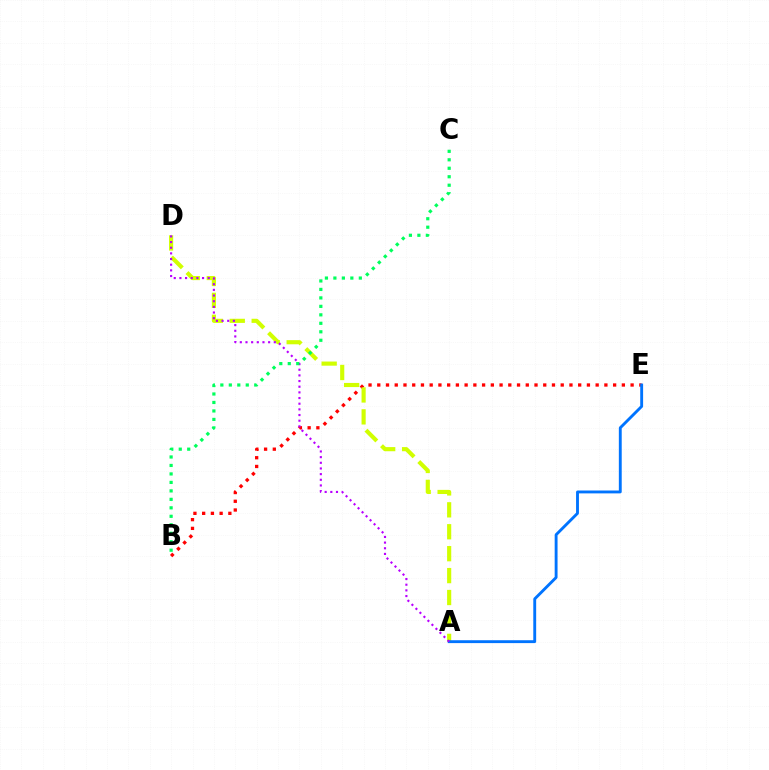{('B', 'E'): [{'color': '#ff0000', 'line_style': 'dotted', 'thickness': 2.37}], ('A', 'D'): [{'color': '#d1ff00', 'line_style': 'dashed', 'thickness': 2.98}, {'color': '#b900ff', 'line_style': 'dotted', 'thickness': 1.54}], ('A', 'E'): [{'color': '#0074ff', 'line_style': 'solid', 'thickness': 2.07}], ('B', 'C'): [{'color': '#00ff5c', 'line_style': 'dotted', 'thickness': 2.3}]}